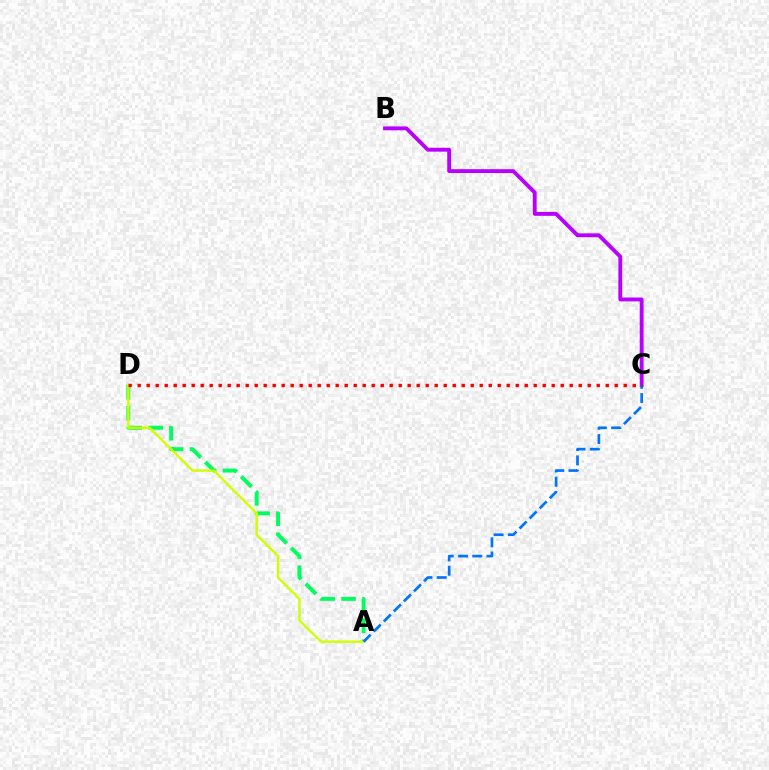{('A', 'D'): [{'color': '#00ff5c', 'line_style': 'dashed', 'thickness': 2.84}, {'color': '#d1ff00', 'line_style': 'solid', 'thickness': 1.73}], ('B', 'C'): [{'color': '#b900ff', 'line_style': 'solid', 'thickness': 2.78}], ('A', 'C'): [{'color': '#0074ff', 'line_style': 'dashed', 'thickness': 1.93}], ('C', 'D'): [{'color': '#ff0000', 'line_style': 'dotted', 'thickness': 2.45}]}